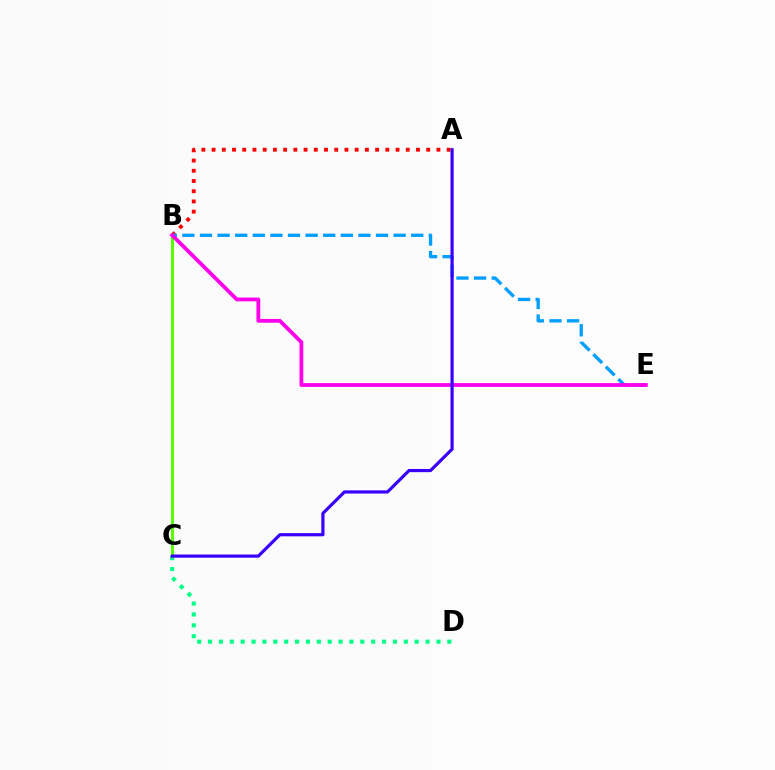{('A', 'B'): [{'color': '#ff0000', 'line_style': 'dotted', 'thickness': 2.78}], ('B', 'E'): [{'color': '#009eff', 'line_style': 'dashed', 'thickness': 2.39}, {'color': '#ff00ed', 'line_style': 'solid', 'thickness': 2.73}], ('B', 'C'): [{'color': '#ffd500', 'line_style': 'solid', 'thickness': 1.92}, {'color': '#4fff00', 'line_style': 'solid', 'thickness': 2.05}], ('C', 'D'): [{'color': '#00ff86', 'line_style': 'dotted', 'thickness': 2.96}], ('A', 'C'): [{'color': '#3700ff', 'line_style': 'solid', 'thickness': 2.28}]}